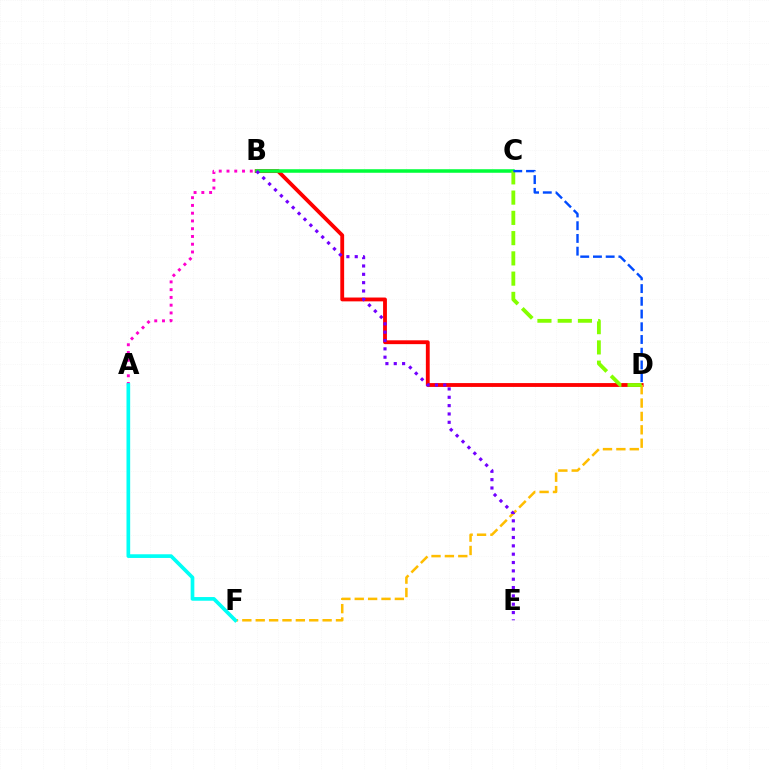{('A', 'B'): [{'color': '#ff00cf', 'line_style': 'dotted', 'thickness': 2.11}], ('B', 'D'): [{'color': '#ff0000', 'line_style': 'solid', 'thickness': 2.76}], ('D', 'F'): [{'color': '#ffbd00', 'line_style': 'dashed', 'thickness': 1.82}], ('B', 'C'): [{'color': '#00ff39', 'line_style': 'solid', 'thickness': 2.54}], ('A', 'F'): [{'color': '#00fff6', 'line_style': 'solid', 'thickness': 2.65}], ('B', 'E'): [{'color': '#7200ff', 'line_style': 'dotted', 'thickness': 2.27}], ('C', 'D'): [{'color': '#84ff00', 'line_style': 'dashed', 'thickness': 2.75}, {'color': '#004bff', 'line_style': 'dashed', 'thickness': 1.73}]}